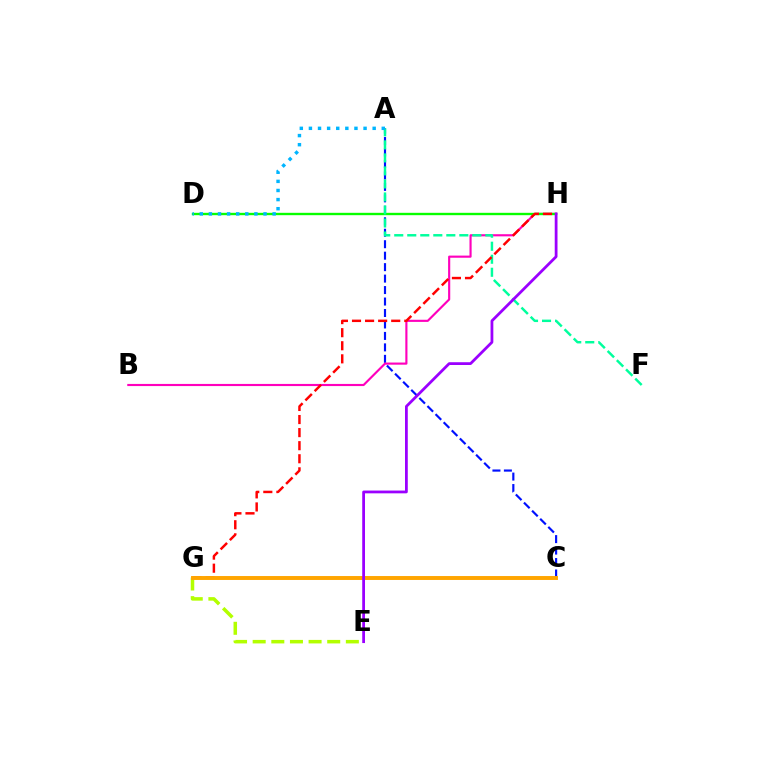{('A', 'C'): [{'color': '#0010ff', 'line_style': 'dashed', 'thickness': 1.56}], ('B', 'H'): [{'color': '#ff00bd', 'line_style': 'solid', 'thickness': 1.54}], ('E', 'G'): [{'color': '#b3ff00', 'line_style': 'dashed', 'thickness': 2.53}], ('D', 'H'): [{'color': '#08ff00', 'line_style': 'solid', 'thickness': 1.71}], ('A', 'F'): [{'color': '#00ff9d', 'line_style': 'dashed', 'thickness': 1.77}], ('A', 'D'): [{'color': '#00b5ff', 'line_style': 'dotted', 'thickness': 2.47}], ('G', 'H'): [{'color': '#ff0000', 'line_style': 'dashed', 'thickness': 1.78}], ('C', 'G'): [{'color': '#ffa500', 'line_style': 'solid', 'thickness': 2.83}], ('E', 'H'): [{'color': '#9b00ff', 'line_style': 'solid', 'thickness': 2.0}]}